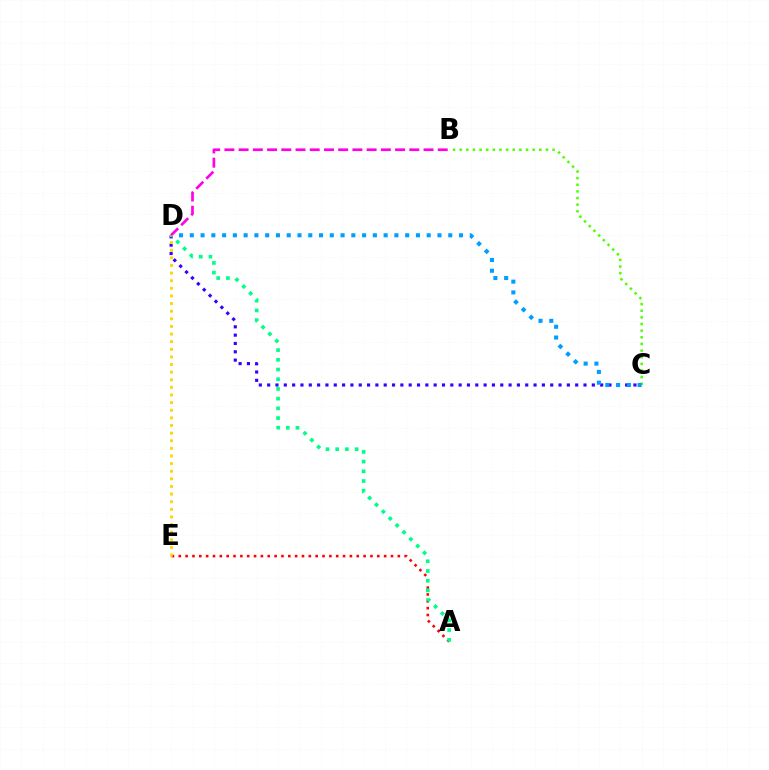{('A', 'E'): [{'color': '#ff0000', 'line_style': 'dotted', 'thickness': 1.86}], ('B', 'C'): [{'color': '#4fff00', 'line_style': 'dotted', 'thickness': 1.8}], ('C', 'D'): [{'color': '#3700ff', 'line_style': 'dotted', 'thickness': 2.26}, {'color': '#009eff', 'line_style': 'dotted', 'thickness': 2.93}], ('A', 'D'): [{'color': '#00ff86', 'line_style': 'dotted', 'thickness': 2.64}], ('B', 'D'): [{'color': '#ff00ed', 'line_style': 'dashed', 'thickness': 1.93}], ('D', 'E'): [{'color': '#ffd500', 'line_style': 'dotted', 'thickness': 2.07}]}